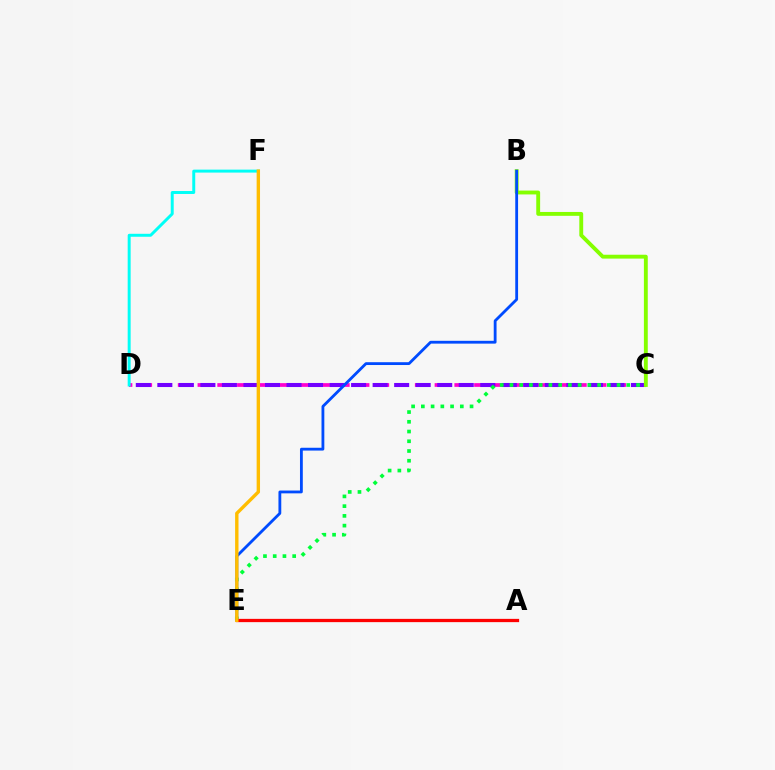{('C', 'D'): [{'color': '#ff00cf', 'line_style': 'dashed', 'thickness': 2.68}, {'color': '#7200ff', 'line_style': 'dashed', 'thickness': 2.92}], ('B', 'C'): [{'color': '#84ff00', 'line_style': 'solid', 'thickness': 2.78}], ('C', 'E'): [{'color': '#00ff39', 'line_style': 'dotted', 'thickness': 2.65}], ('B', 'E'): [{'color': '#004bff', 'line_style': 'solid', 'thickness': 2.03}], ('A', 'E'): [{'color': '#ff0000', 'line_style': 'solid', 'thickness': 2.35}], ('D', 'F'): [{'color': '#00fff6', 'line_style': 'solid', 'thickness': 2.13}], ('E', 'F'): [{'color': '#ffbd00', 'line_style': 'solid', 'thickness': 2.44}]}